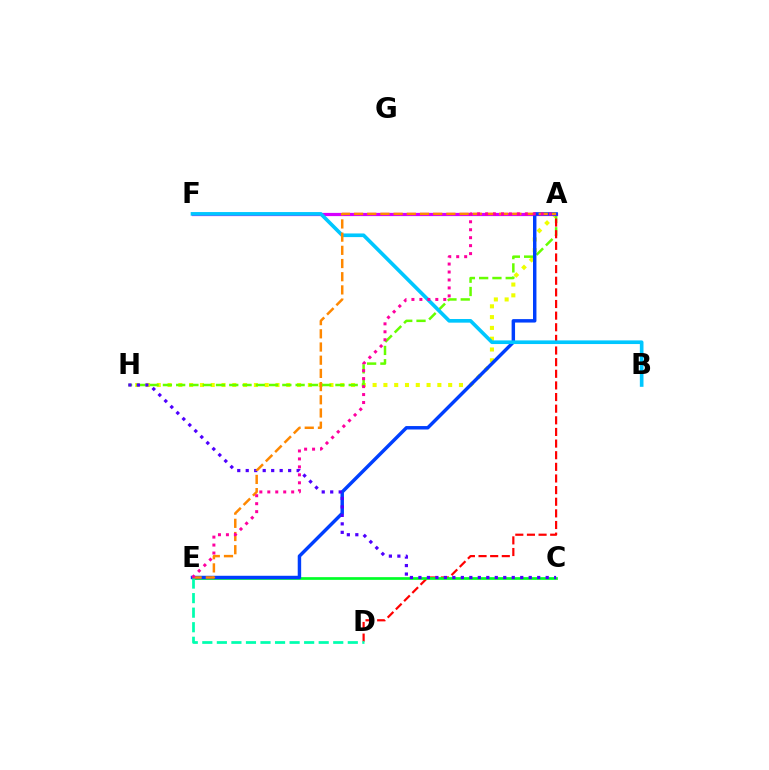{('A', 'H'): [{'color': '#eeff00', 'line_style': 'dotted', 'thickness': 2.93}, {'color': '#66ff00', 'line_style': 'dashed', 'thickness': 1.8}], ('A', 'F'): [{'color': '#d600ff', 'line_style': 'solid', 'thickness': 2.32}], ('A', 'D'): [{'color': '#ff0000', 'line_style': 'dashed', 'thickness': 1.58}], ('C', 'E'): [{'color': '#00ff27', 'line_style': 'solid', 'thickness': 1.95}], ('A', 'E'): [{'color': '#003fff', 'line_style': 'solid', 'thickness': 2.48}, {'color': '#ff8800', 'line_style': 'dashed', 'thickness': 1.79}, {'color': '#ff00a0', 'line_style': 'dotted', 'thickness': 2.16}], ('C', 'H'): [{'color': '#4f00ff', 'line_style': 'dotted', 'thickness': 2.31}], ('B', 'F'): [{'color': '#00c7ff', 'line_style': 'solid', 'thickness': 2.63}], ('D', 'E'): [{'color': '#00ffaf', 'line_style': 'dashed', 'thickness': 1.98}]}